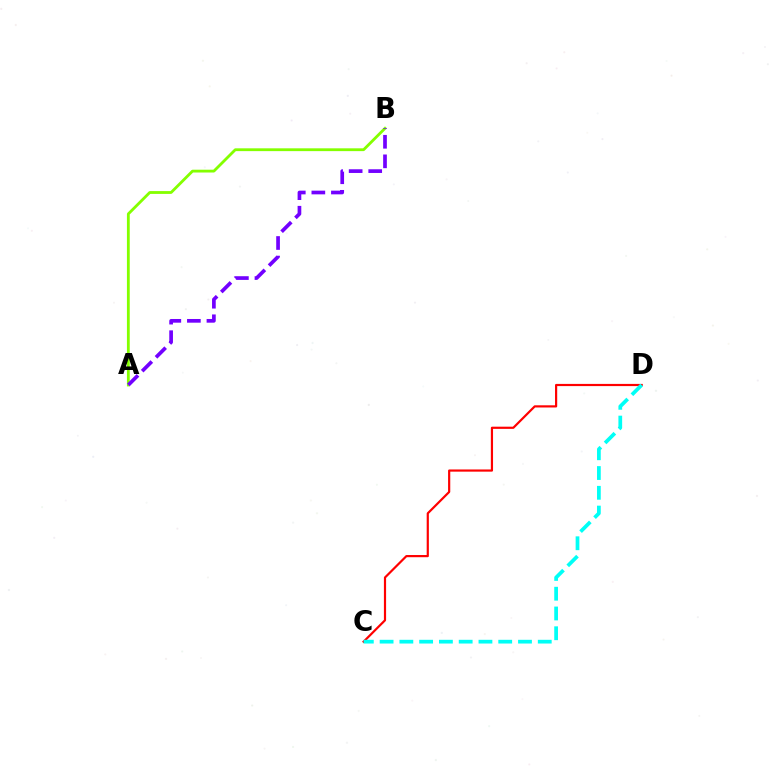{('C', 'D'): [{'color': '#ff0000', 'line_style': 'solid', 'thickness': 1.58}, {'color': '#00fff6', 'line_style': 'dashed', 'thickness': 2.69}], ('A', 'B'): [{'color': '#84ff00', 'line_style': 'solid', 'thickness': 2.02}, {'color': '#7200ff', 'line_style': 'dashed', 'thickness': 2.66}]}